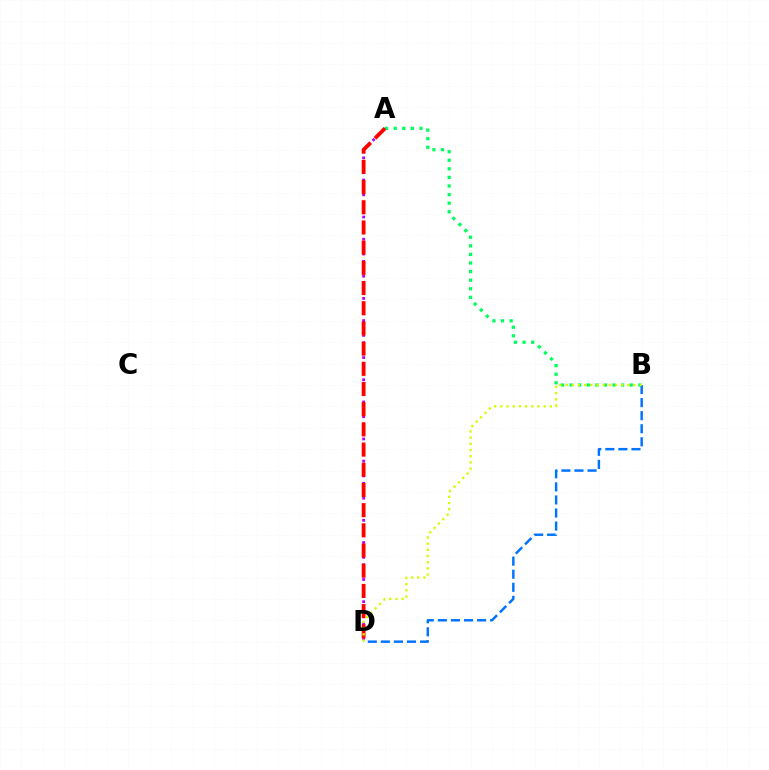{('A', 'D'): [{'color': '#b900ff', 'line_style': 'dotted', 'thickness': 2.01}, {'color': '#ff0000', 'line_style': 'dashed', 'thickness': 2.74}], ('A', 'B'): [{'color': '#00ff5c', 'line_style': 'dotted', 'thickness': 2.33}], ('B', 'D'): [{'color': '#0074ff', 'line_style': 'dashed', 'thickness': 1.77}, {'color': '#d1ff00', 'line_style': 'dotted', 'thickness': 1.68}]}